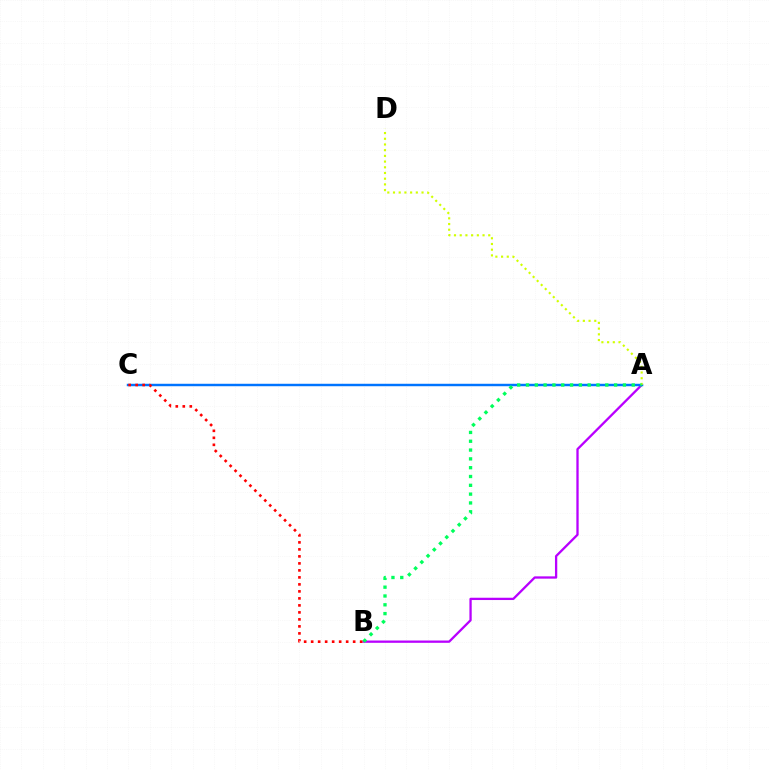{('A', 'B'): [{'color': '#b900ff', 'line_style': 'solid', 'thickness': 1.65}, {'color': '#00ff5c', 'line_style': 'dotted', 'thickness': 2.39}], ('A', 'C'): [{'color': '#0074ff', 'line_style': 'solid', 'thickness': 1.77}], ('A', 'D'): [{'color': '#d1ff00', 'line_style': 'dotted', 'thickness': 1.55}], ('B', 'C'): [{'color': '#ff0000', 'line_style': 'dotted', 'thickness': 1.9}]}